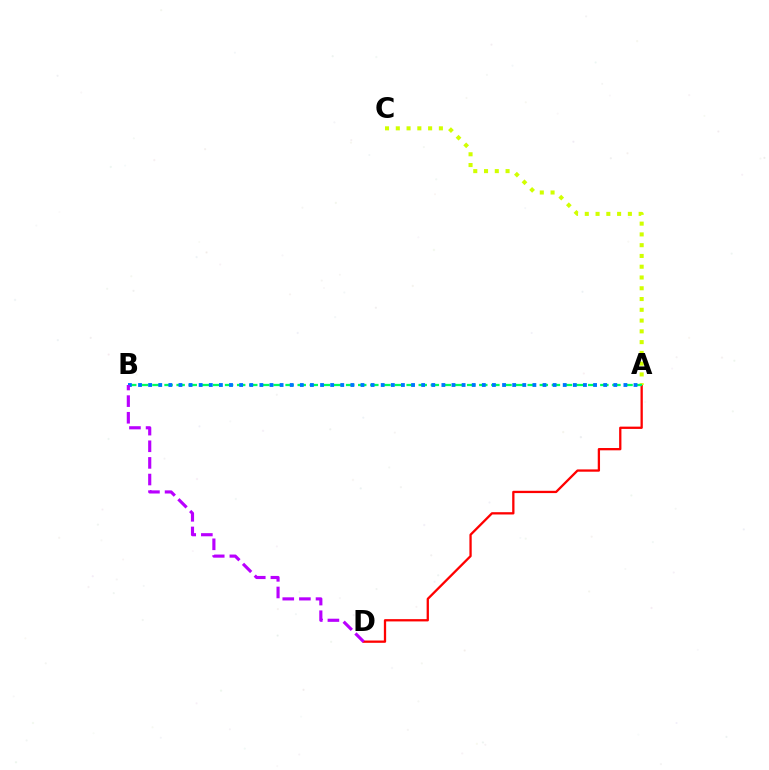{('A', 'D'): [{'color': '#ff0000', 'line_style': 'solid', 'thickness': 1.65}], ('A', 'C'): [{'color': '#d1ff00', 'line_style': 'dotted', 'thickness': 2.93}], ('A', 'B'): [{'color': '#00ff5c', 'line_style': 'dashed', 'thickness': 1.64}, {'color': '#0074ff', 'line_style': 'dotted', 'thickness': 2.75}], ('B', 'D'): [{'color': '#b900ff', 'line_style': 'dashed', 'thickness': 2.26}]}